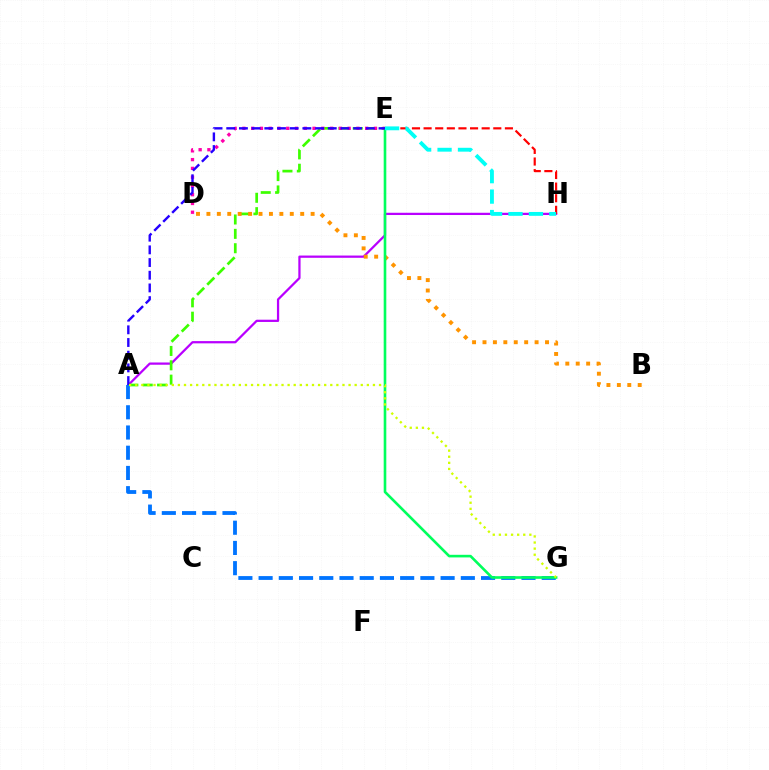{('A', 'H'): [{'color': '#b900ff', 'line_style': 'solid', 'thickness': 1.62}], ('A', 'E'): [{'color': '#3dff00', 'line_style': 'dashed', 'thickness': 1.95}, {'color': '#2500ff', 'line_style': 'dashed', 'thickness': 1.72}], ('A', 'G'): [{'color': '#0074ff', 'line_style': 'dashed', 'thickness': 2.75}, {'color': '#d1ff00', 'line_style': 'dotted', 'thickness': 1.66}], ('D', 'E'): [{'color': '#ff00ac', 'line_style': 'dotted', 'thickness': 2.38}], ('E', 'H'): [{'color': '#ff0000', 'line_style': 'dashed', 'thickness': 1.58}, {'color': '#00fff6', 'line_style': 'dashed', 'thickness': 2.78}], ('B', 'D'): [{'color': '#ff9400', 'line_style': 'dotted', 'thickness': 2.83}], ('E', 'G'): [{'color': '#00ff5c', 'line_style': 'solid', 'thickness': 1.88}]}